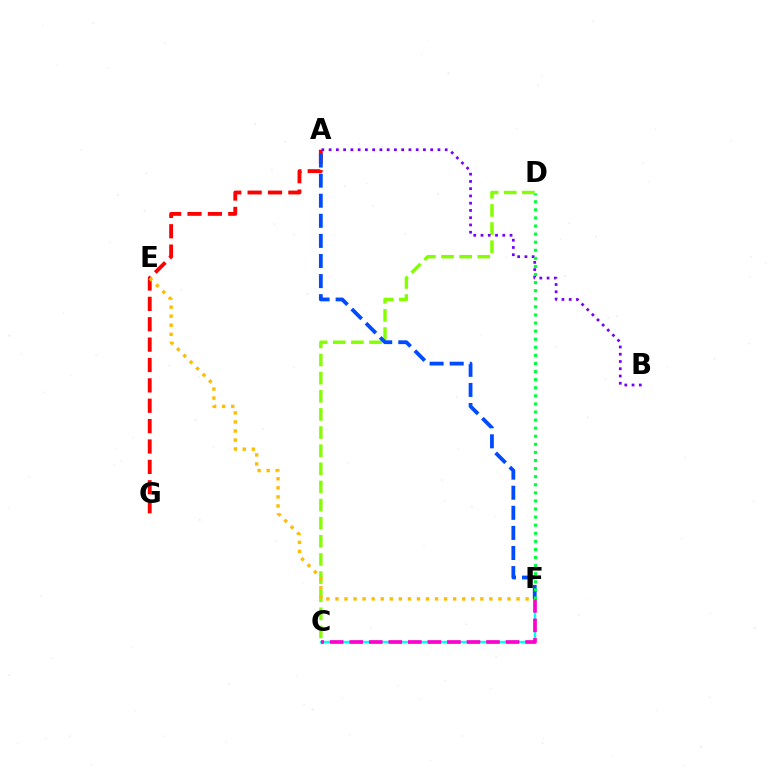{('A', 'G'): [{'color': '#ff0000', 'line_style': 'dashed', 'thickness': 2.77}], ('C', 'F'): [{'color': '#00fff6', 'line_style': 'solid', 'thickness': 1.74}, {'color': '#ff00cf', 'line_style': 'dashed', 'thickness': 2.65}], ('C', 'D'): [{'color': '#84ff00', 'line_style': 'dashed', 'thickness': 2.46}], ('A', 'F'): [{'color': '#004bff', 'line_style': 'dashed', 'thickness': 2.73}], ('E', 'F'): [{'color': '#ffbd00', 'line_style': 'dotted', 'thickness': 2.46}], ('A', 'B'): [{'color': '#7200ff', 'line_style': 'dotted', 'thickness': 1.97}], ('D', 'F'): [{'color': '#00ff39', 'line_style': 'dotted', 'thickness': 2.2}]}